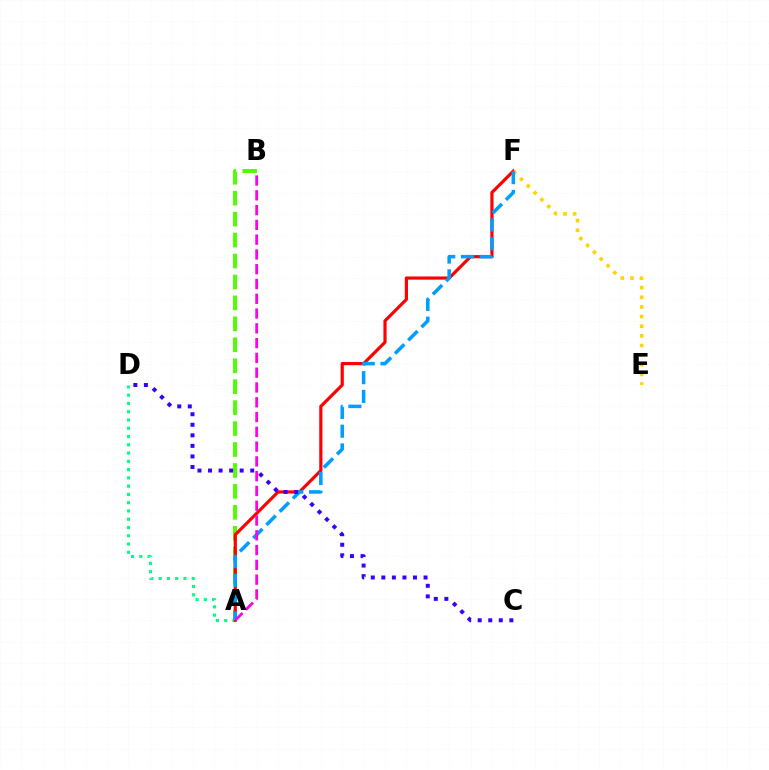{('A', 'D'): [{'color': '#00ff86', 'line_style': 'dotted', 'thickness': 2.25}], ('A', 'B'): [{'color': '#4fff00', 'line_style': 'dashed', 'thickness': 2.84}, {'color': '#ff00ed', 'line_style': 'dashed', 'thickness': 2.01}], ('A', 'F'): [{'color': '#ff0000', 'line_style': 'solid', 'thickness': 2.29}, {'color': '#009eff', 'line_style': 'dashed', 'thickness': 2.54}], ('E', 'F'): [{'color': '#ffd500', 'line_style': 'dotted', 'thickness': 2.62}], ('C', 'D'): [{'color': '#3700ff', 'line_style': 'dotted', 'thickness': 2.87}]}